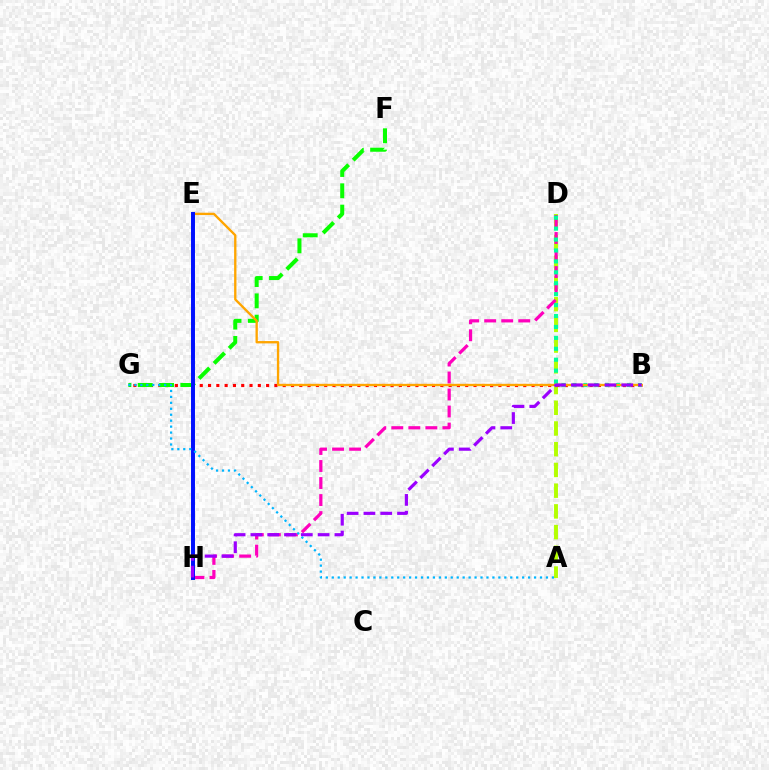{('A', 'D'): [{'color': '#b3ff00', 'line_style': 'dashed', 'thickness': 2.82}], ('D', 'H'): [{'color': '#ff00bd', 'line_style': 'dashed', 'thickness': 2.31}], ('B', 'G'): [{'color': '#ff0000', 'line_style': 'dotted', 'thickness': 2.25}], ('F', 'G'): [{'color': '#08ff00', 'line_style': 'dashed', 'thickness': 2.9}], ('B', 'D'): [{'color': '#00ff9d', 'line_style': 'dotted', 'thickness': 2.97}], ('B', 'E'): [{'color': '#ffa500', 'line_style': 'solid', 'thickness': 1.68}], ('E', 'H'): [{'color': '#0010ff', 'line_style': 'solid', 'thickness': 2.85}], ('B', 'H'): [{'color': '#9b00ff', 'line_style': 'dashed', 'thickness': 2.28}], ('A', 'G'): [{'color': '#00b5ff', 'line_style': 'dotted', 'thickness': 1.62}]}